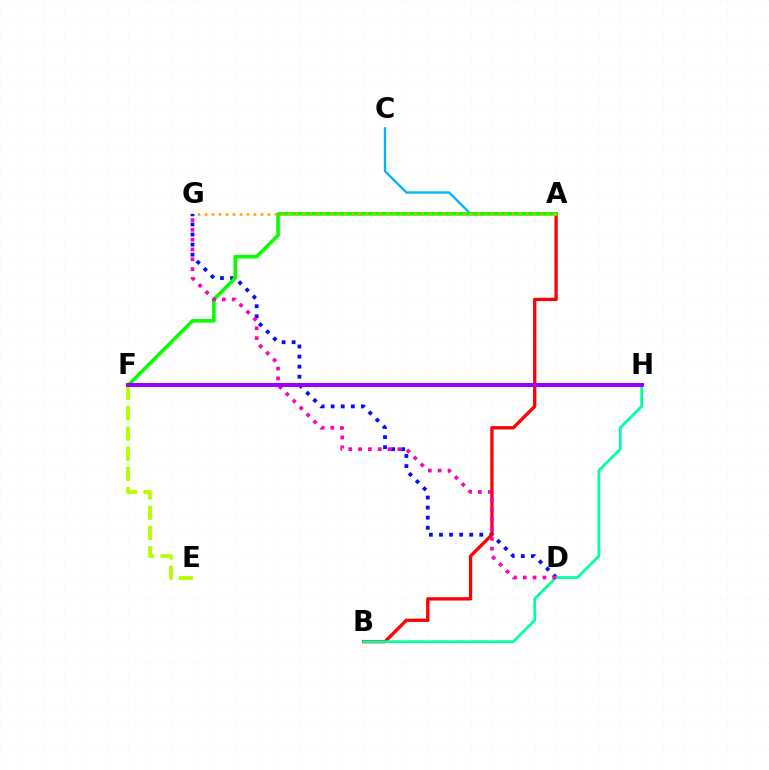{('D', 'G'): [{'color': '#0010ff', 'line_style': 'dotted', 'thickness': 2.74}, {'color': '#ff00bd', 'line_style': 'dotted', 'thickness': 2.67}], ('A', 'B'): [{'color': '#ff0000', 'line_style': 'solid', 'thickness': 2.38}], ('A', 'C'): [{'color': '#00b5ff', 'line_style': 'solid', 'thickness': 1.7}], ('A', 'F'): [{'color': '#08ff00', 'line_style': 'solid', 'thickness': 2.6}], ('A', 'G'): [{'color': '#ffa500', 'line_style': 'dotted', 'thickness': 1.9}], ('B', 'H'): [{'color': '#00ff9d', 'line_style': 'solid', 'thickness': 1.96}], ('E', 'F'): [{'color': '#b3ff00', 'line_style': 'dashed', 'thickness': 2.75}], ('F', 'H'): [{'color': '#9b00ff', 'line_style': 'solid', 'thickness': 2.89}]}